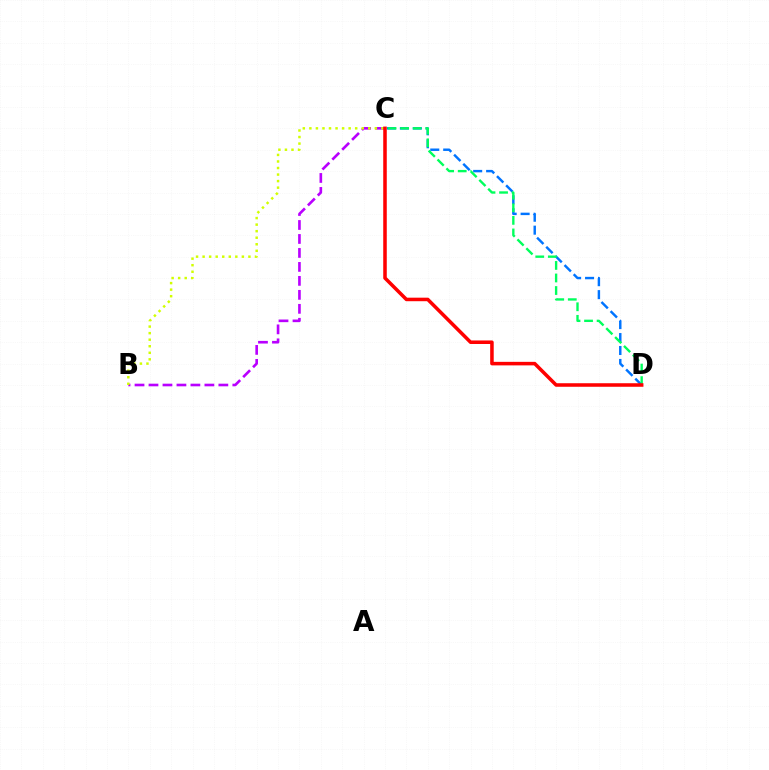{('C', 'D'): [{'color': '#0074ff', 'line_style': 'dashed', 'thickness': 1.76}, {'color': '#00ff5c', 'line_style': 'dashed', 'thickness': 1.7}, {'color': '#ff0000', 'line_style': 'solid', 'thickness': 2.55}], ('B', 'C'): [{'color': '#b900ff', 'line_style': 'dashed', 'thickness': 1.9}, {'color': '#d1ff00', 'line_style': 'dotted', 'thickness': 1.78}]}